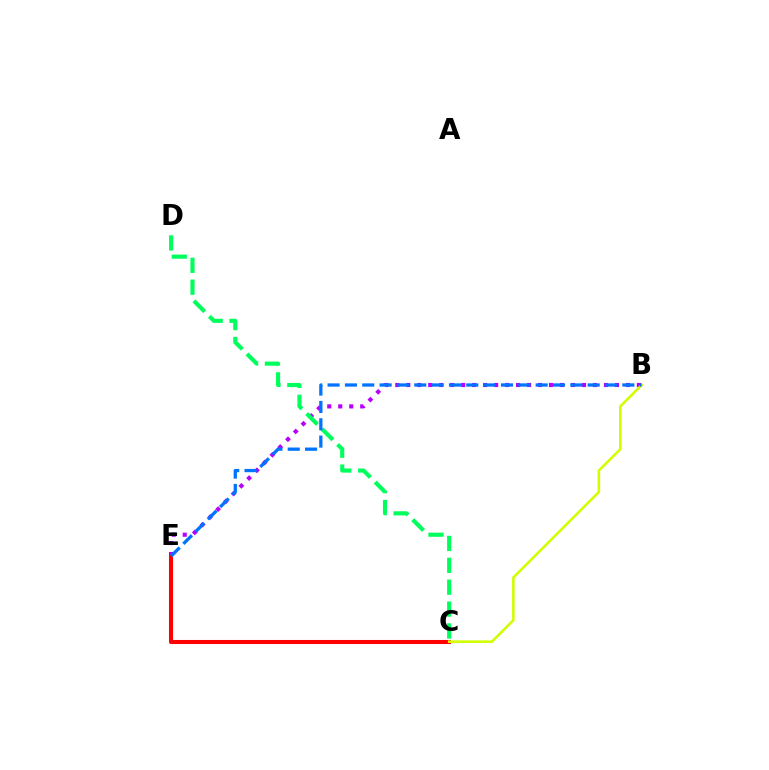{('B', 'E'): [{'color': '#b900ff', 'line_style': 'dotted', 'thickness': 2.98}, {'color': '#0074ff', 'line_style': 'dashed', 'thickness': 2.36}], ('C', 'D'): [{'color': '#00ff5c', 'line_style': 'dashed', 'thickness': 2.97}], ('C', 'E'): [{'color': '#ff0000', 'line_style': 'solid', 'thickness': 2.93}], ('B', 'C'): [{'color': '#d1ff00', 'line_style': 'solid', 'thickness': 1.84}]}